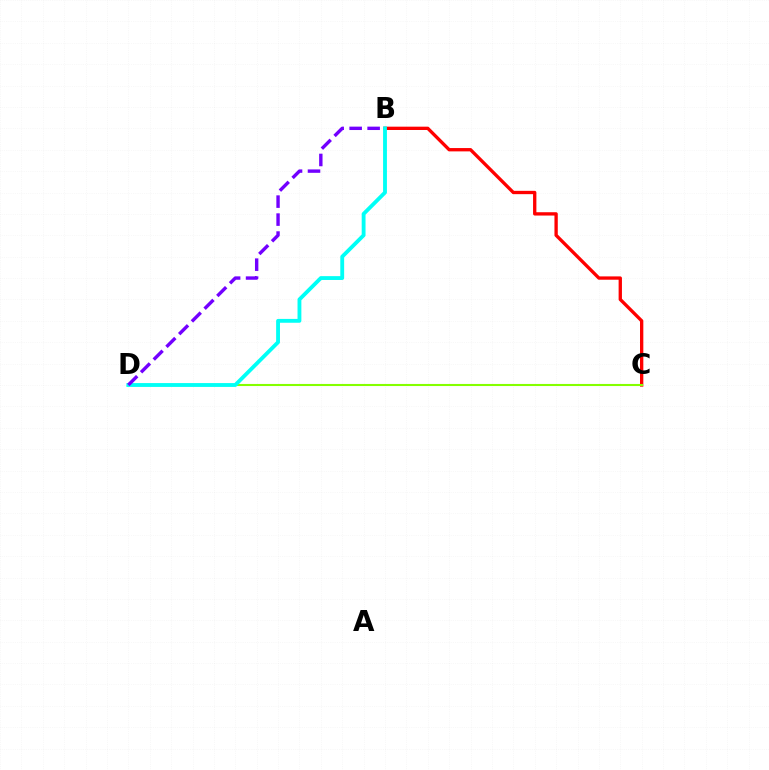{('B', 'C'): [{'color': '#ff0000', 'line_style': 'solid', 'thickness': 2.39}], ('C', 'D'): [{'color': '#84ff00', 'line_style': 'solid', 'thickness': 1.51}], ('B', 'D'): [{'color': '#00fff6', 'line_style': 'solid', 'thickness': 2.77}, {'color': '#7200ff', 'line_style': 'dashed', 'thickness': 2.44}]}